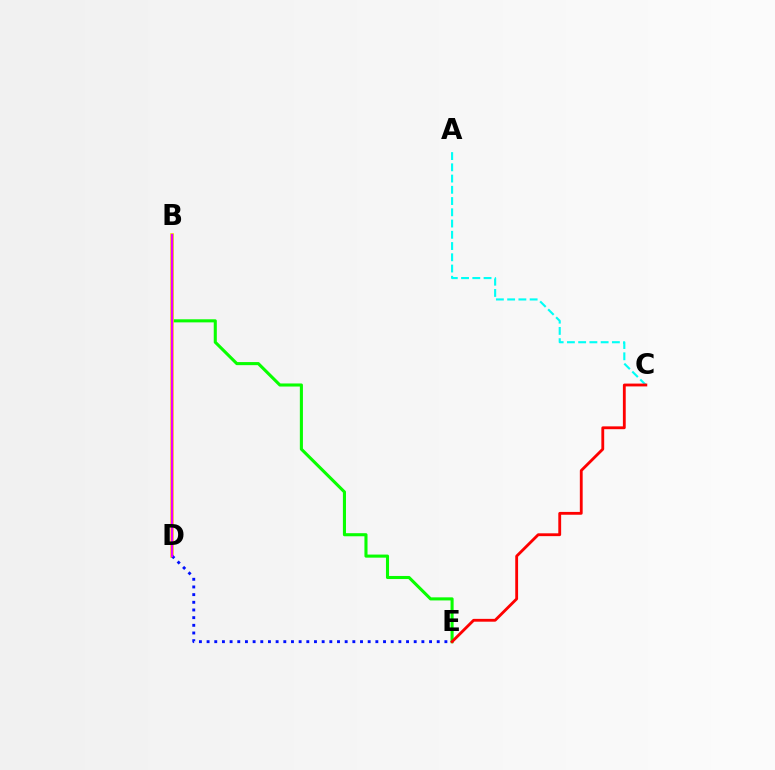{('B', 'E'): [{'color': '#08ff00', 'line_style': 'solid', 'thickness': 2.22}], ('A', 'C'): [{'color': '#00fff6', 'line_style': 'dashed', 'thickness': 1.53}], ('B', 'D'): [{'color': '#fcf500', 'line_style': 'solid', 'thickness': 2.67}, {'color': '#ee00ff', 'line_style': 'solid', 'thickness': 1.73}], ('D', 'E'): [{'color': '#0010ff', 'line_style': 'dotted', 'thickness': 2.08}], ('C', 'E'): [{'color': '#ff0000', 'line_style': 'solid', 'thickness': 2.04}]}